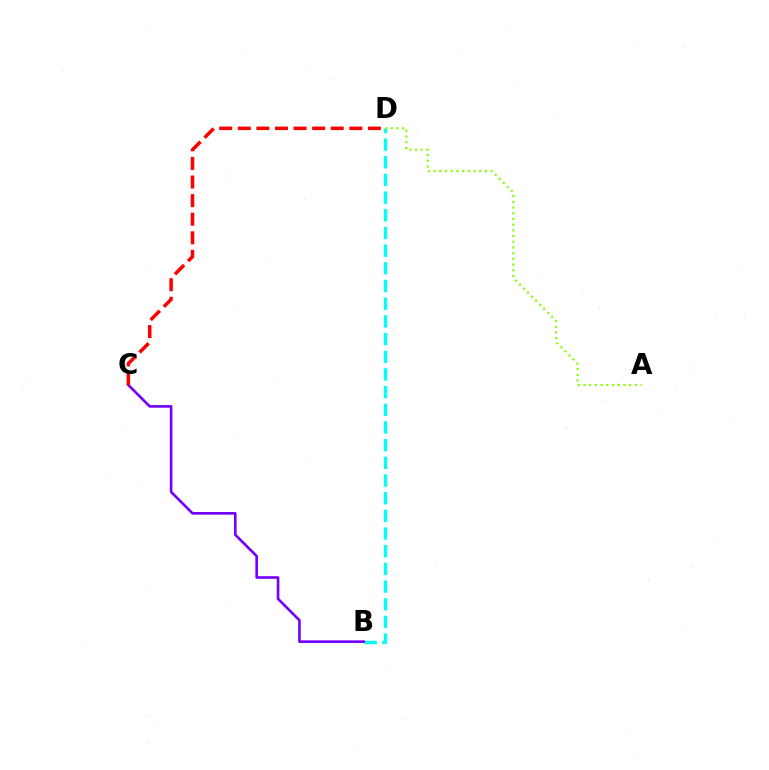{('B', 'D'): [{'color': '#00fff6', 'line_style': 'dashed', 'thickness': 2.4}], ('A', 'D'): [{'color': '#84ff00', 'line_style': 'dotted', 'thickness': 1.55}], ('B', 'C'): [{'color': '#7200ff', 'line_style': 'solid', 'thickness': 1.89}], ('C', 'D'): [{'color': '#ff0000', 'line_style': 'dashed', 'thickness': 2.53}]}